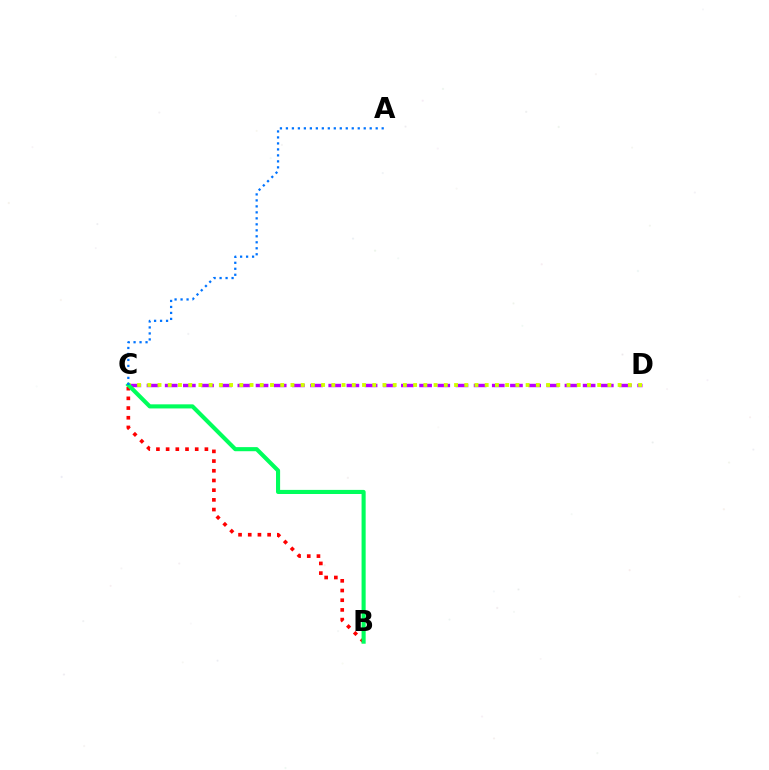{('C', 'D'): [{'color': '#b900ff', 'line_style': 'dashed', 'thickness': 2.47}, {'color': '#d1ff00', 'line_style': 'dotted', 'thickness': 2.78}], ('B', 'C'): [{'color': '#ff0000', 'line_style': 'dotted', 'thickness': 2.63}, {'color': '#00ff5c', 'line_style': 'solid', 'thickness': 2.95}], ('A', 'C'): [{'color': '#0074ff', 'line_style': 'dotted', 'thickness': 1.63}]}